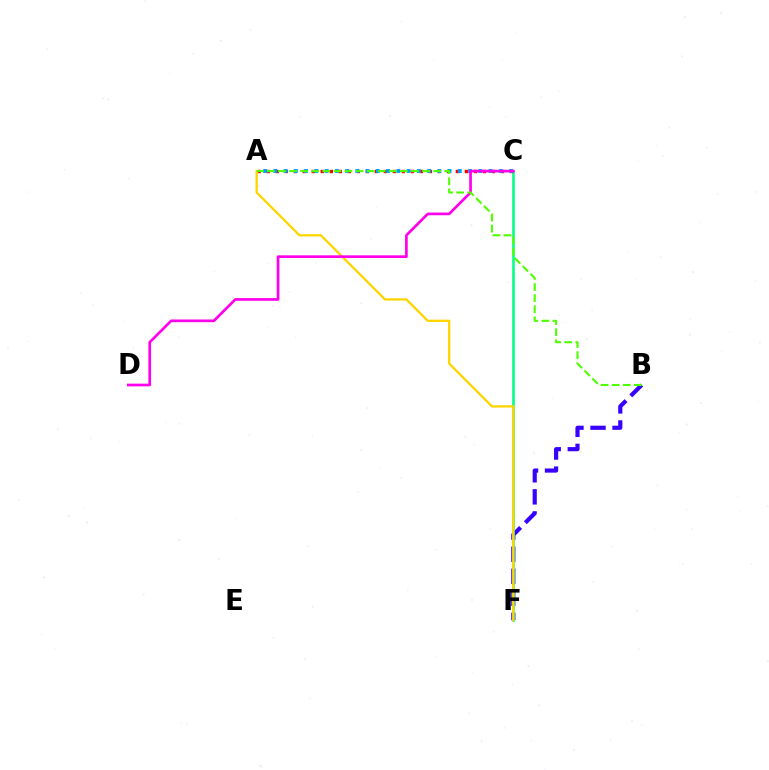{('B', 'F'): [{'color': '#3700ff', 'line_style': 'dashed', 'thickness': 3.0}], ('C', 'F'): [{'color': '#00ff86', 'line_style': 'solid', 'thickness': 1.86}], ('A', 'C'): [{'color': '#ff0000', 'line_style': 'dotted', 'thickness': 2.45}, {'color': '#009eff', 'line_style': 'dotted', 'thickness': 2.78}], ('A', 'F'): [{'color': '#ffd500', 'line_style': 'solid', 'thickness': 1.66}], ('C', 'D'): [{'color': '#ff00ed', 'line_style': 'solid', 'thickness': 1.94}], ('A', 'B'): [{'color': '#4fff00', 'line_style': 'dashed', 'thickness': 1.51}]}